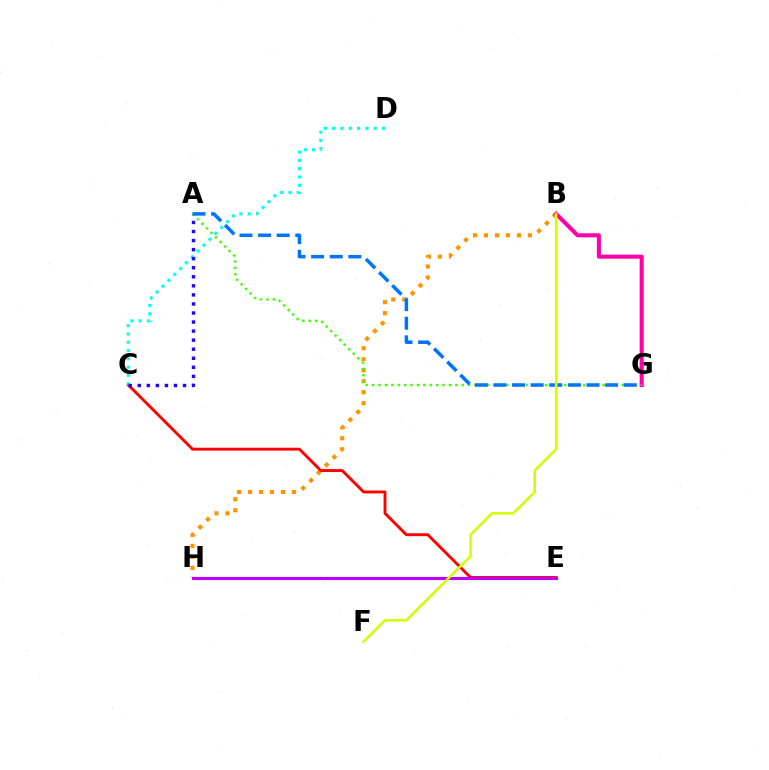{('B', 'H'): [{'color': '#ff9400', 'line_style': 'dotted', 'thickness': 2.99}], ('E', 'H'): [{'color': '#00ff5c', 'line_style': 'dotted', 'thickness': 1.96}, {'color': '#b900ff', 'line_style': 'solid', 'thickness': 2.24}], ('C', 'E'): [{'color': '#ff0000', 'line_style': 'solid', 'thickness': 2.08}], ('C', 'D'): [{'color': '#00fff6', 'line_style': 'dotted', 'thickness': 2.25}], ('B', 'G'): [{'color': '#ff00ac', 'line_style': 'solid', 'thickness': 2.91}], ('A', 'C'): [{'color': '#2500ff', 'line_style': 'dotted', 'thickness': 2.46}], ('A', 'G'): [{'color': '#3dff00', 'line_style': 'dotted', 'thickness': 1.74}, {'color': '#0074ff', 'line_style': 'dashed', 'thickness': 2.53}], ('B', 'F'): [{'color': '#d1ff00', 'line_style': 'solid', 'thickness': 1.8}]}